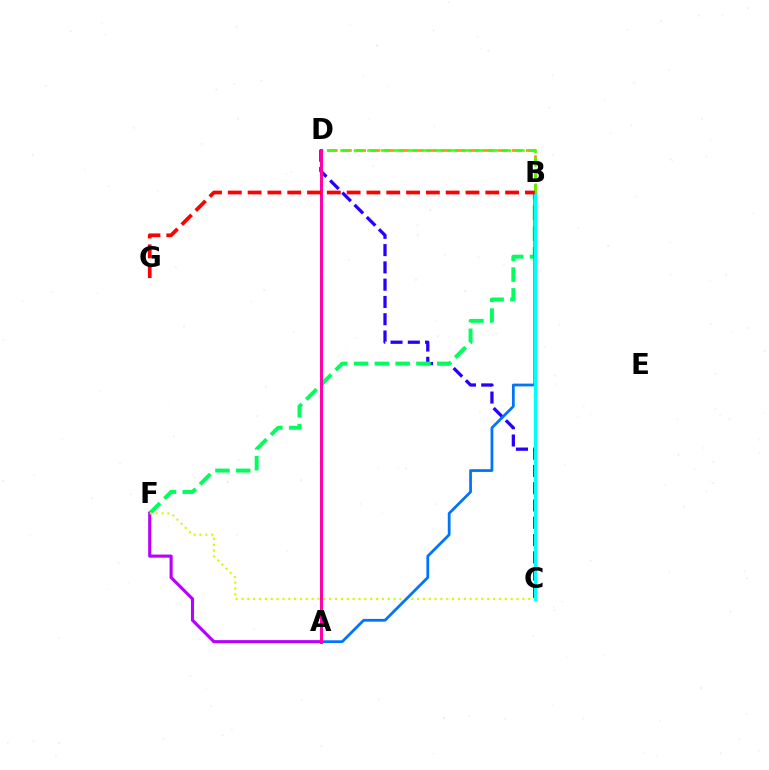{('C', 'D'): [{'color': '#2500ff', 'line_style': 'dashed', 'thickness': 2.35}], ('B', 'F'): [{'color': '#00ff5c', 'line_style': 'dashed', 'thickness': 2.83}], ('A', 'F'): [{'color': '#b900ff', 'line_style': 'solid', 'thickness': 2.23}], ('C', 'F'): [{'color': '#d1ff00', 'line_style': 'dotted', 'thickness': 1.59}], ('A', 'B'): [{'color': '#0074ff', 'line_style': 'solid', 'thickness': 1.99}], ('B', 'C'): [{'color': '#00fff6', 'line_style': 'solid', 'thickness': 2.37}], ('B', 'D'): [{'color': '#ff9400', 'line_style': 'dashed', 'thickness': 1.93}, {'color': '#3dff00', 'line_style': 'dashed', 'thickness': 1.83}], ('A', 'D'): [{'color': '#ff00ac', 'line_style': 'solid', 'thickness': 2.14}], ('B', 'G'): [{'color': '#ff0000', 'line_style': 'dashed', 'thickness': 2.69}]}